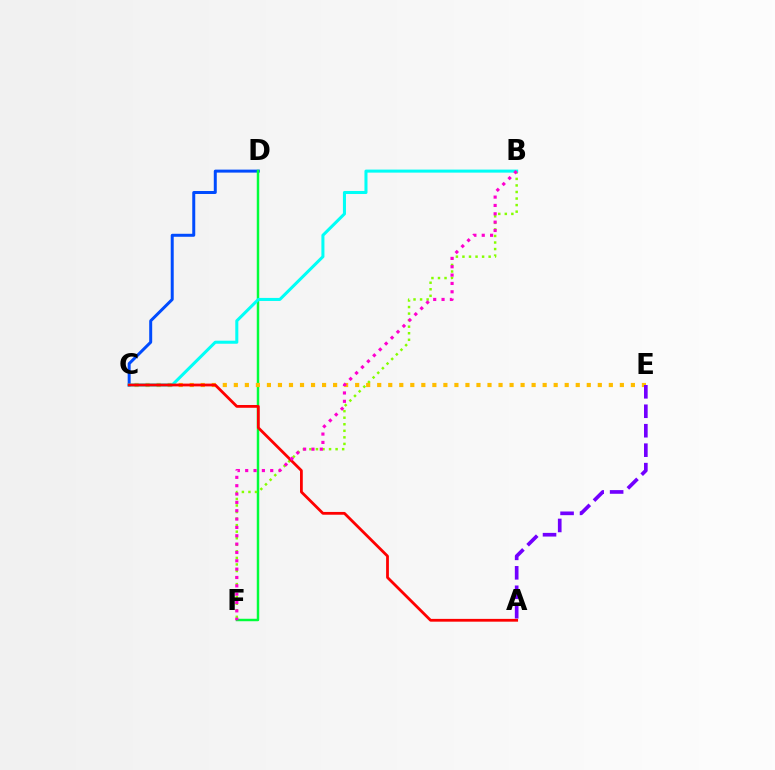{('C', 'D'): [{'color': '#004bff', 'line_style': 'solid', 'thickness': 2.15}], ('D', 'F'): [{'color': '#00ff39', 'line_style': 'solid', 'thickness': 1.77}], ('B', 'F'): [{'color': '#84ff00', 'line_style': 'dotted', 'thickness': 1.78}, {'color': '#ff00cf', 'line_style': 'dotted', 'thickness': 2.27}], ('C', 'E'): [{'color': '#ffbd00', 'line_style': 'dotted', 'thickness': 3.0}], ('A', 'E'): [{'color': '#7200ff', 'line_style': 'dashed', 'thickness': 2.64}], ('B', 'C'): [{'color': '#00fff6', 'line_style': 'solid', 'thickness': 2.19}], ('A', 'C'): [{'color': '#ff0000', 'line_style': 'solid', 'thickness': 2.01}]}